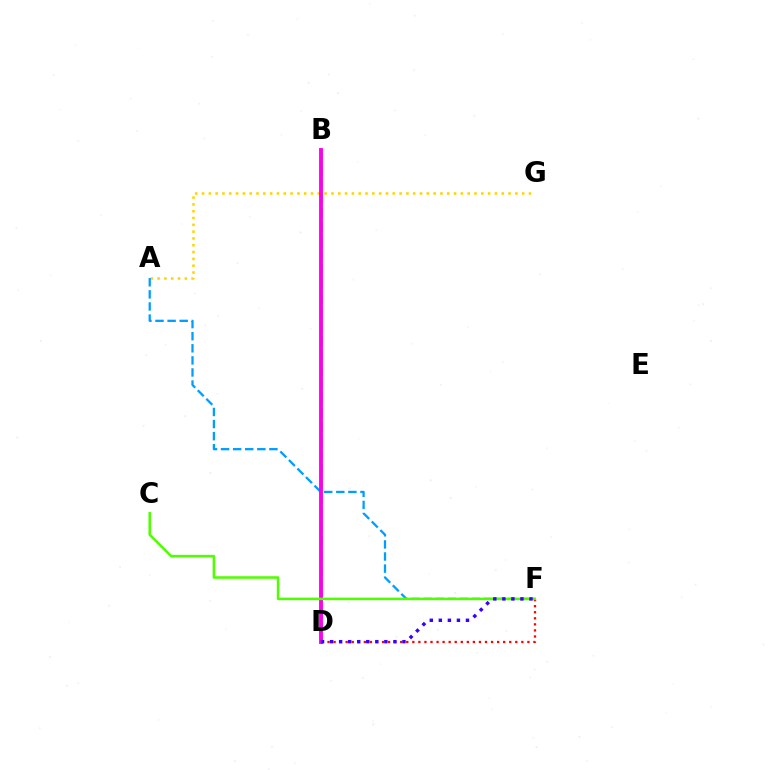{('D', 'F'): [{'color': '#ff0000', 'line_style': 'dotted', 'thickness': 1.65}, {'color': '#3700ff', 'line_style': 'dotted', 'thickness': 2.46}], ('A', 'G'): [{'color': '#ffd500', 'line_style': 'dotted', 'thickness': 1.85}], ('B', 'D'): [{'color': '#00ff86', 'line_style': 'dashed', 'thickness': 1.94}, {'color': '#ff00ed', 'line_style': 'solid', 'thickness': 2.8}], ('A', 'F'): [{'color': '#009eff', 'line_style': 'dashed', 'thickness': 1.64}], ('C', 'F'): [{'color': '#4fff00', 'line_style': 'solid', 'thickness': 1.83}]}